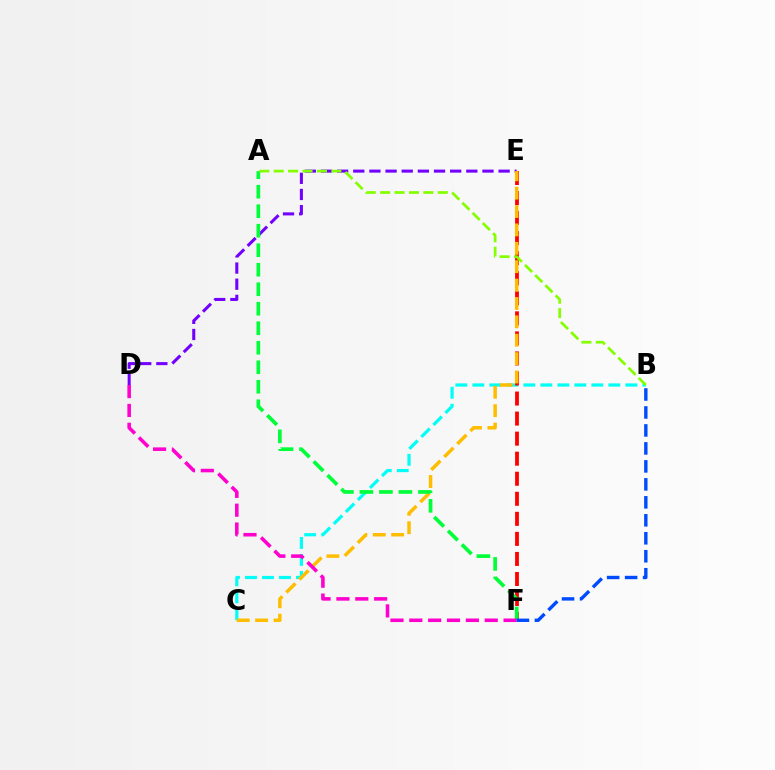{('B', 'C'): [{'color': '#00fff6', 'line_style': 'dashed', 'thickness': 2.31}], ('E', 'F'): [{'color': '#ff0000', 'line_style': 'dashed', 'thickness': 2.72}], ('D', 'E'): [{'color': '#7200ff', 'line_style': 'dashed', 'thickness': 2.19}], ('C', 'E'): [{'color': '#ffbd00', 'line_style': 'dashed', 'thickness': 2.5}], ('A', 'F'): [{'color': '#00ff39', 'line_style': 'dashed', 'thickness': 2.65}], ('A', 'B'): [{'color': '#84ff00', 'line_style': 'dashed', 'thickness': 1.96}], ('D', 'F'): [{'color': '#ff00cf', 'line_style': 'dashed', 'thickness': 2.56}], ('B', 'F'): [{'color': '#004bff', 'line_style': 'dashed', 'thickness': 2.44}]}